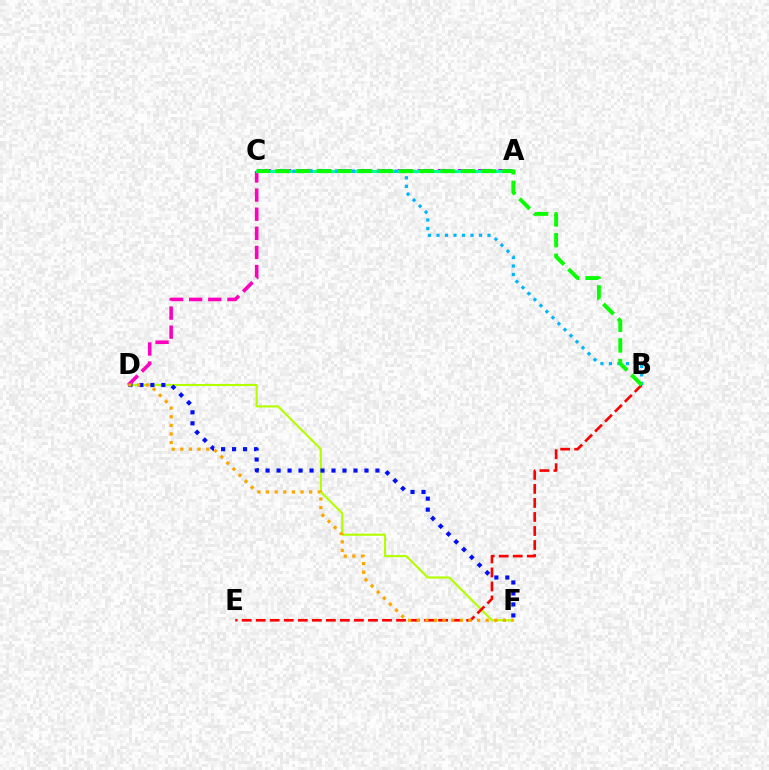{('D', 'F'): [{'color': '#b3ff00', 'line_style': 'solid', 'thickness': 1.55}, {'color': '#0010ff', 'line_style': 'dotted', 'thickness': 2.98}, {'color': '#ffa500', 'line_style': 'dotted', 'thickness': 2.34}], ('C', 'D'): [{'color': '#ff00bd', 'line_style': 'dashed', 'thickness': 2.59}], ('A', 'C'): [{'color': '#9b00ff', 'line_style': 'dashed', 'thickness': 2.73}, {'color': '#00ff9d', 'line_style': 'solid', 'thickness': 2.24}], ('B', 'C'): [{'color': '#00b5ff', 'line_style': 'dotted', 'thickness': 2.31}, {'color': '#08ff00', 'line_style': 'dashed', 'thickness': 2.8}], ('B', 'E'): [{'color': '#ff0000', 'line_style': 'dashed', 'thickness': 1.91}]}